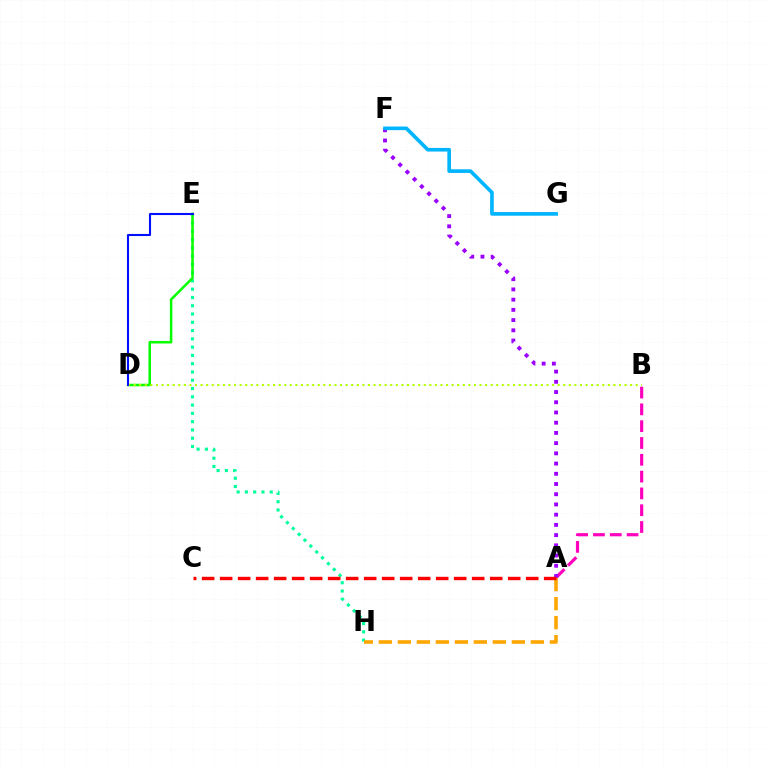{('A', 'B'): [{'color': '#ff00bd', 'line_style': 'dashed', 'thickness': 2.28}], ('A', 'F'): [{'color': '#9b00ff', 'line_style': 'dotted', 'thickness': 2.78}], ('E', 'H'): [{'color': '#00ff9d', 'line_style': 'dotted', 'thickness': 2.25}], ('A', 'H'): [{'color': '#ffa500', 'line_style': 'dashed', 'thickness': 2.58}], ('A', 'C'): [{'color': '#ff0000', 'line_style': 'dashed', 'thickness': 2.45}], ('D', 'E'): [{'color': '#08ff00', 'line_style': 'solid', 'thickness': 1.82}, {'color': '#0010ff', 'line_style': 'solid', 'thickness': 1.51}], ('B', 'D'): [{'color': '#b3ff00', 'line_style': 'dotted', 'thickness': 1.52}], ('F', 'G'): [{'color': '#00b5ff', 'line_style': 'solid', 'thickness': 2.62}]}